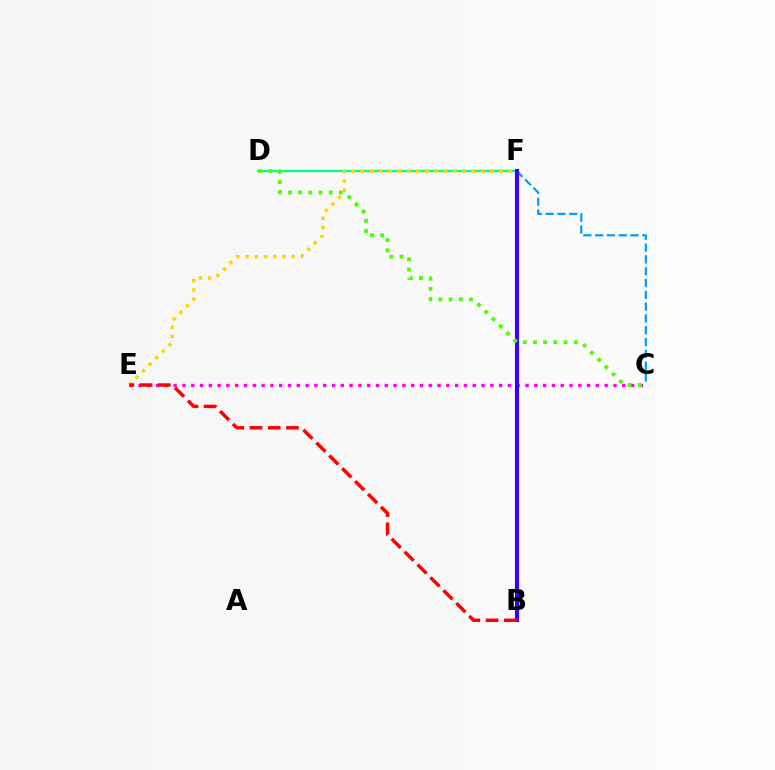{('D', 'F'): [{'color': '#00ff86', 'line_style': 'solid', 'thickness': 1.65}], ('C', 'F'): [{'color': '#009eff', 'line_style': 'dashed', 'thickness': 1.6}], ('C', 'E'): [{'color': '#ff00ed', 'line_style': 'dotted', 'thickness': 2.39}], ('E', 'F'): [{'color': '#ffd500', 'line_style': 'dotted', 'thickness': 2.51}], ('B', 'F'): [{'color': '#3700ff', 'line_style': 'solid', 'thickness': 2.96}], ('C', 'D'): [{'color': '#4fff00', 'line_style': 'dotted', 'thickness': 2.77}], ('B', 'E'): [{'color': '#ff0000', 'line_style': 'dashed', 'thickness': 2.48}]}